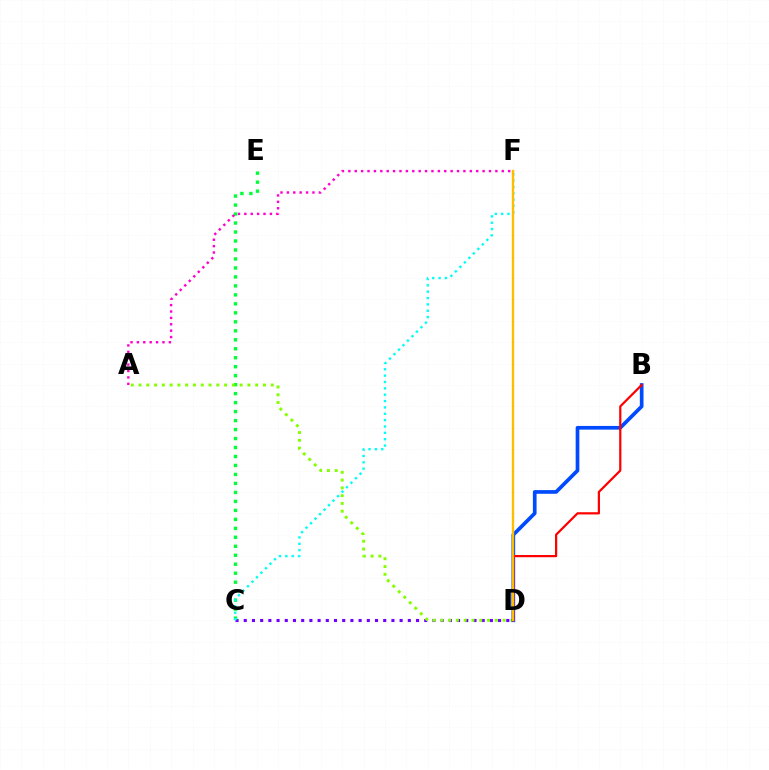{('C', 'D'): [{'color': '#7200ff', 'line_style': 'dotted', 'thickness': 2.23}], ('C', 'E'): [{'color': '#00ff39', 'line_style': 'dotted', 'thickness': 2.44}], ('A', 'D'): [{'color': '#84ff00', 'line_style': 'dotted', 'thickness': 2.11}], ('B', 'D'): [{'color': '#004bff', 'line_style': 'solid', 'thickness': 2.65}, {'color': '#ff0000', 'line_style': 'solid', 'thickness': 1.6}], ('C', 'F'): [{'color': '#00fff6', 'line_style': 'dotted', 'thickness': 1.73}], ('D', 'F'): [{'color': '#ffbd00', 'line_style': 'solid', 'thickness': 1.7}], ('A', 'F'): [{'color': '#ff00cf', 'line_style': 'dotted', 'thickness': 1.74}]}